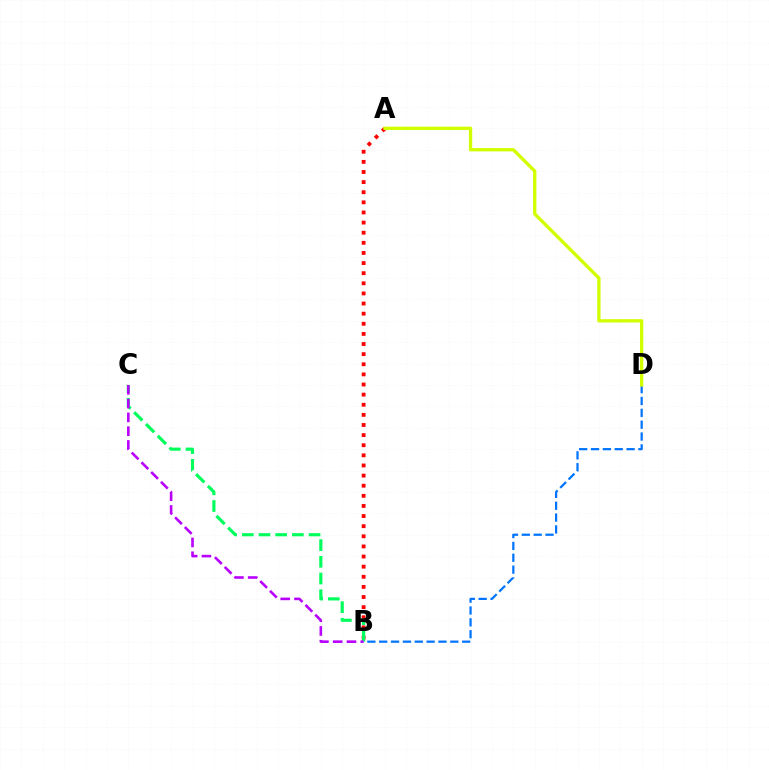{('B', 'D'): [{'color': '#0074ff', 'line_style': 'dashed', 'thickness': 1.61}], ('A', 'B'): [{'color': '#ff0000', 'line_style': 'dotted', 'thickness': 2.75}], ('B', 'C'): [{'color': '#00ff5c', 'line_style': 'dashed', 'thickness': 2.27}, {'color': '#b900ff', 'line_style': 'dashed', 'thickness': 1.87}], ('A', 'D'): [{'color': '#d1ff00', 'line_style': 'solid', 'thickness': 2.39}]}